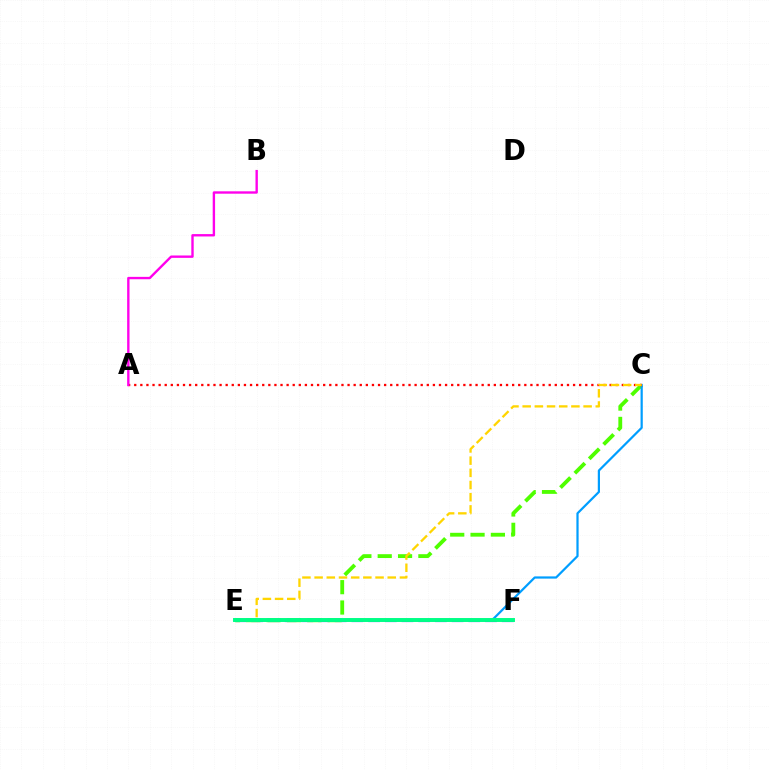{('E', 'F'): [{'color': '#3700ff', 'line_style': 'dashed', 'thickness': 2.27}, {'color': '#00ff86', 'line_style': 'solid', 'thickness': 2.83}], ('C', 'E'): [{'color': '#4fff00', 'line_style': 'dashed', 'thickness': 2.76}, {'color': '#009eff', 'line_style': 'solid', 'thickness': 1.6}, {'color': '#ffd500', 'line_style': 'dashed', 'thickness': 1.66}], ('A', 'C'): [{'color': '#ff0000', 'line_style': 'dotted', 'thickness': 1.66}], ('A', 'B'): [{'color': '#ff00ed', 'line_style': 'solid', 'thickness': 1.71}]}